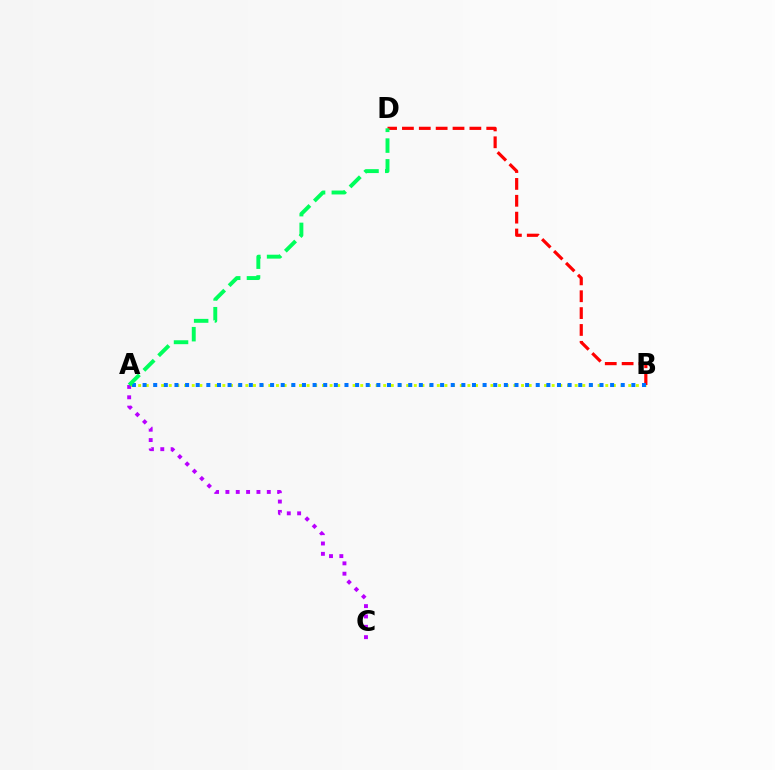{('A', 'B'): [{'color': '#d1ff00', 'line_style': 'dotted', 'thickness': 2.08}, {'color': '#0074ff', 'line_style': 'dotted', 'thickness': 2.89}], ('B', 'D'): [{'color': '#ff0000', 'line_style': 'dashed', 'thickness': 2.29}], ('A', 'C'): [{'color': '#b900ff', 'line_style': 'dotted', 'thickness': 2.81}], ('A', 'D'): [{'color': '#00ff5c', 'line_style': 'dashed', 'thickness': 2.82}]}